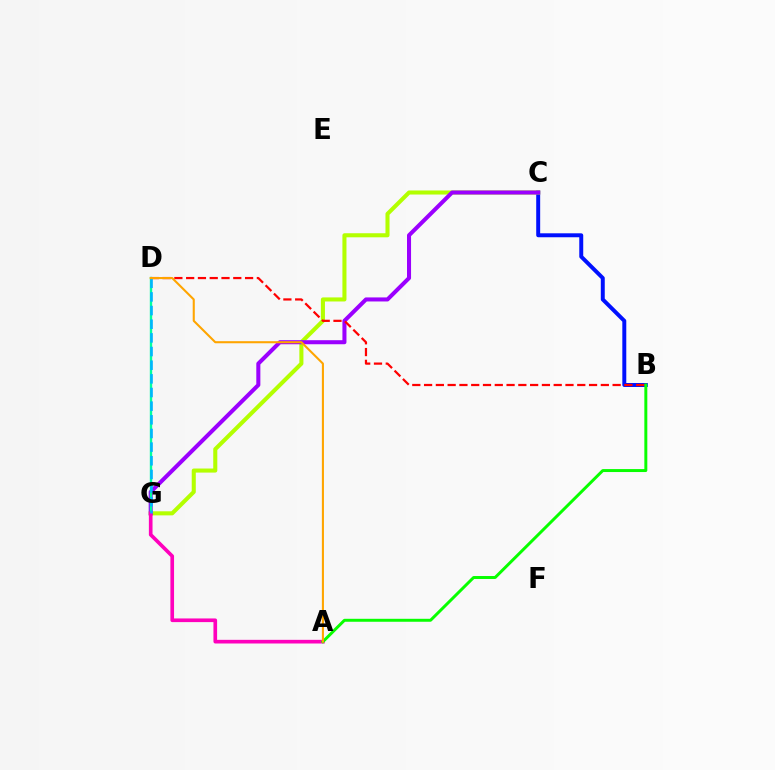{('B', 'C'): [{'color': '#0010ff', 'line_style': 'solid', 'thickness': 2.85}], ('C', 'G'): [{'color': '#b3ff00', 'line_style': 'solid', 'thickness': 2.93}, {'color': '#9b00ff', 'line_style': 'solid', 'thickness': 2.91}], ('D', 'G'): [{'color': '#00ff9d', 'line_style': 'solid', 'thickness': 1.71}, {'color': '#00b5ff', 'line_style': 'dashed', 'thickness': 1.85}], ('B', 'D'): [{'color': '#ff0000', 'line_style': 'dashed', 'thickness': 1.6}], ('A', 'G'): [{'color': '#ff00bd', 'line_style': 'solid', 'thickness': 2.63}], ('A', 'B'): [{'color': '#08ff00', 'line_style': 'solid', 'thickness': 2.13}], ('A', 'D'): [{'color': '#ffa500', 'line_style': 'solid', 'thickness': 1.5}]}